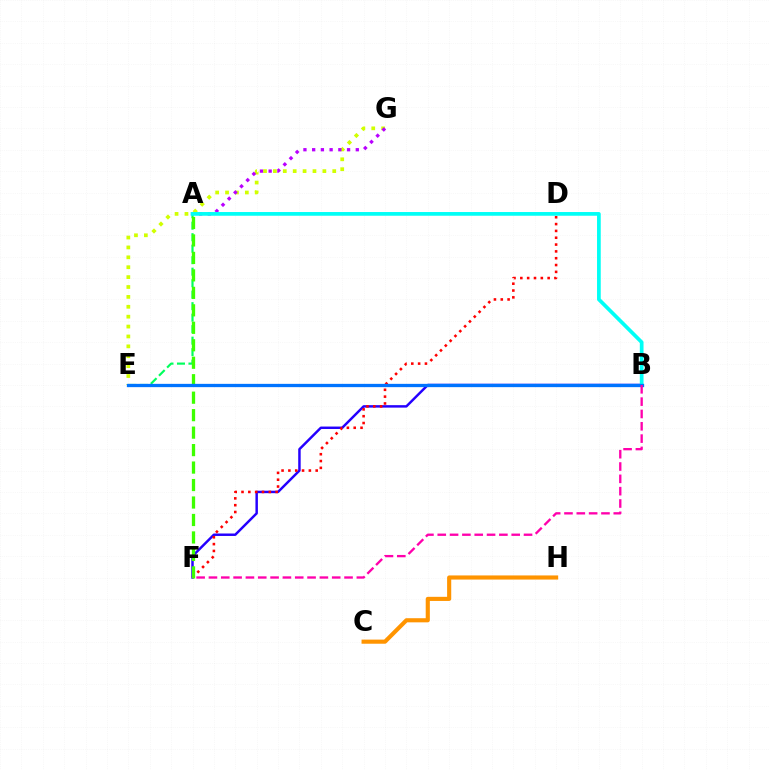{('E', 'G'): [{'color': '#d1ff00', 'line_style': 'dotted', 'thickness': 2.69}], ('B', 'F'): [{'color': '#2500ff', 'line_style': 'solid', 'thickness': 1.77}, {'color': '#ff00ac', 'line_style': 'dashed', 'thickness': 1.67}], ('A', 'G'): [{'color': '#b900ff', 'line_style': 'dotted', 'thickness': 2.37}], ('D', 'F'): [{'color': '#ff0000', 'line_style': 'dotted', 'thickness': 1.85}], ('A', 'E'): [{'color': '#00ff5c', 'line_style': 'dashed', 'thickness': 1.56}], ('A', 'F'): [{'color': '#3dff00', 'line_style': 'dashed', 'thickness': 2.37}], ('A', 'B'): [{'color': '#00fff6', 'line_style': 'solid', 'thickness': 2.68}], ('B', 'E'): [{'color': '#0074ff', 'line_style': 'solid', 'thickness': 2.37}], ('C', 'H'): [{'color': '#ff9400', 'line_style': 'solid', 'thickness': 2.97}]}